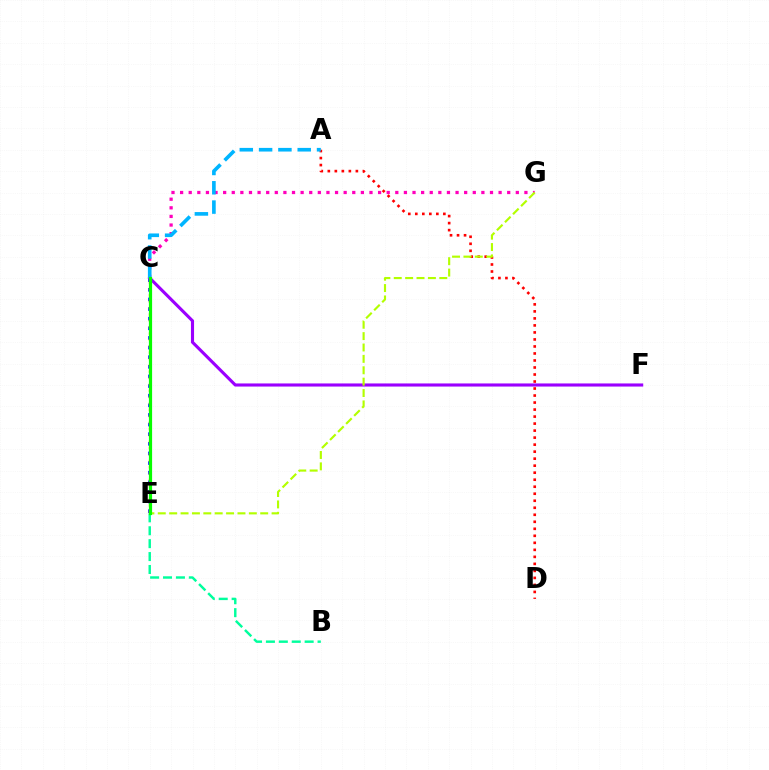{('C', 'G'): [{'color': '#ff00bd', 'line_style': 'dotted', 'thickness': 2.34}], ('A', 'D'): [{'color': '#ff0000', 'line_style': 'dotted', 'thickness': 1.91}], ('C', 'E'): [{'color': '#0010ff', 'line_style': 'dotted', 'thickness': 2.62}, {'color': '#ffa500', 'line_style': 'dotted', 'thickness': 1.73}, {'color': '#08ff00', 'line_style': 'solid', 'thickness': 2.3}], ('C', 'F'): [{'color': '#9b00ff', 'line_style': 'solid', 'thickness': 2.24}], ('A', 'C'): [{'color': '#00b5ff', 'line_style': 'dashed', 'thickness': 2.62}], ('E', 'G'): [{'color': '#b3ff00', 'line_style': 'dashed', 'thickness': 1.55}], ('B', 'E'): [{'color': '#00ff9d', 'line_style': 'dashed', 'thickness': 1.75}]}